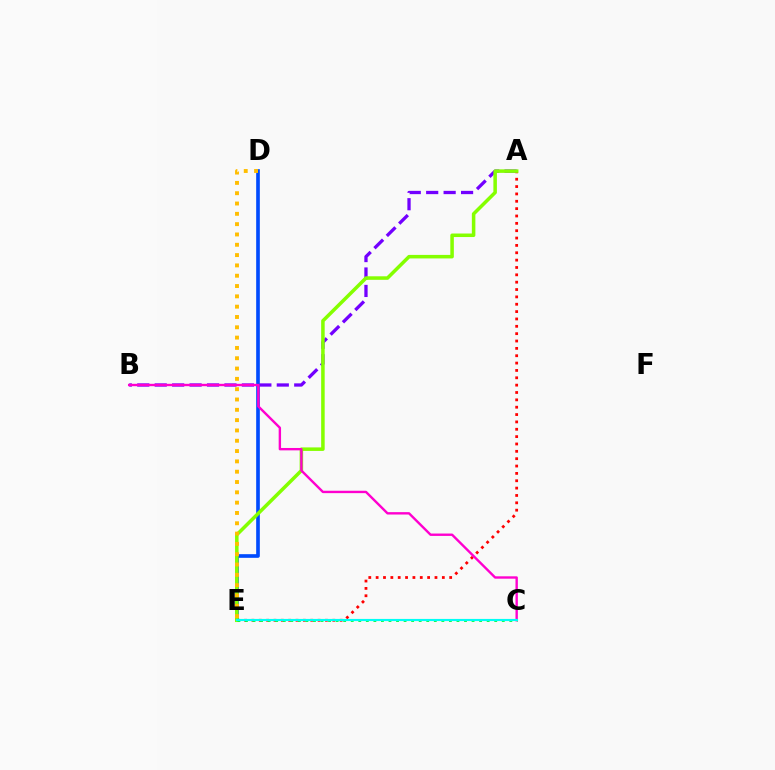{('D', 'E'): [{'color': '#004bff', 'line_style': 'solid', 'thickness': 2.63}, {'color': '#ffbd00', 'line_style': 'dotted', 'thickness': 2.8}], ('A', 'B'): [{'color': '#7200ff', 'line_style': 'dashed', 'thickness': 2.37}], ('A', 'E'): [{'color': '#ff0000', 'line_style': 'dotted', 'thickness': 2.0}, {'color': '#84ff00', 'line_style': 'solid', 'thickness': 2.54}], ('B', 'C'): [{'color': '#ff00cf', 'line_style': 'solid', 'thickness': 1.72}], ('C', 'E'): [{'color': '#00ff39', 'line_style': 'dotted', 'thickness': 2.05}, {'color': '#00fff6', 'line_style': 'solid', 'thickness': 1.55}]}